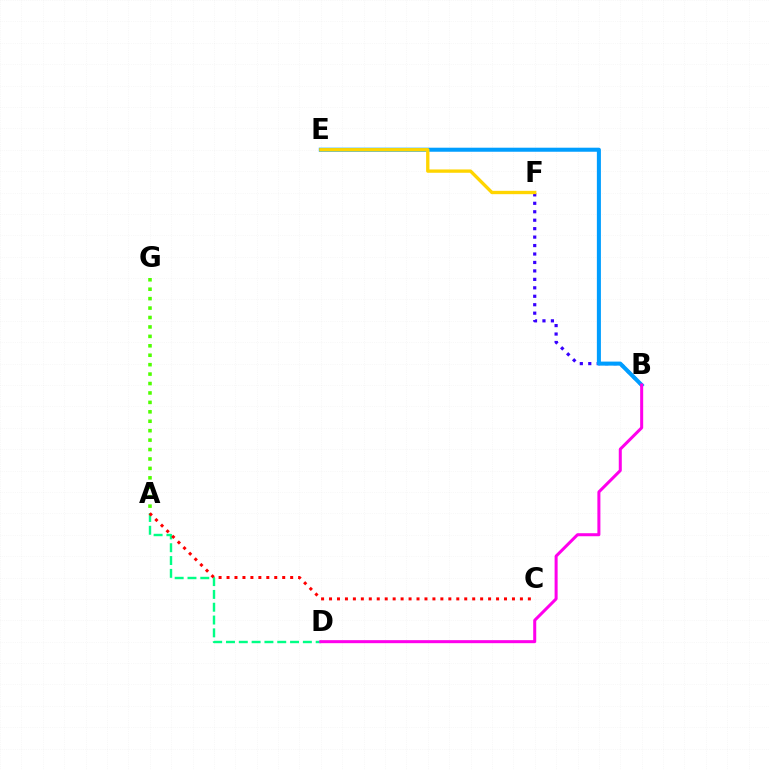{('B', 'F'): [{'color': '#3700ff', 'line_style': 'dotted', 'thickness': 2.3}], ('B', 'E'): [{'color': '#009eff', 'line_style': 'solid', 'thickness': 2.91}], ('A', 'D'): [{'color': '#00ff86', 'line_style': 'dashed', 'thickness': 1.74}], ('A', 'C'): [{'color': '#ff0000', 'line_style': 'dotted', 'thickness': 2.16}], ('B', 'D'): [{'color': '#ff00ed', 'line_style': 'solid', 'thickness': 2.17}], ('A', 'G'): [{'color': '#4fff00', 'line_style': 'dotted', 'thickness': 2.56}], ('E', 'F'): [{'color': '#ffd500', 'line_style': 'solid', 'thickness': 2.4}]}